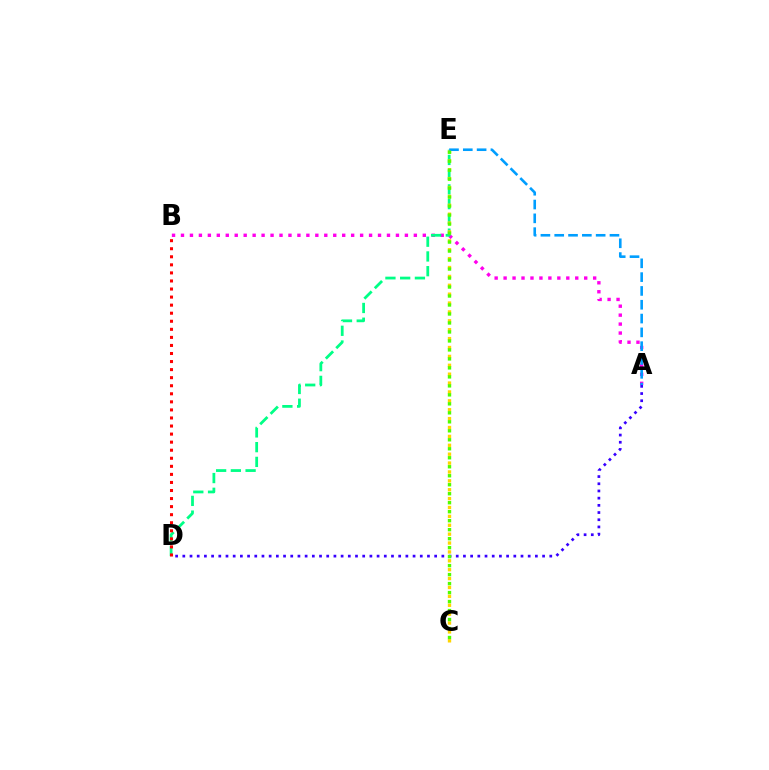{('A', 'B'): [{'color': '#ff00ed', 'line_style': 'dotted', 'thickness': 2.43}], ('D', 'E'): [{'color': '#00ff86', 'line_style': 'dashed', 'thickness': 2.0}], ('C', 'E'): [{'color': '#ffd500', 'line_style': 'dotted', 'thickness': 2.41}, {'color': '#4fff00', 'line_style': 'dotted', 'thickness': 2.44}], ('A', 'E'): [{'color': '#009eff', 'line_style': 'dashed', 'thickness': 1.88}], ('A', 'D'): [{'color': '#3700ff', 'line_style': 'dotted', 'thickness': 1.95}], ('B', 'D'): [{'color': '#ff0000', 'line_style': 'dotted', 'thickness': 2.19}]}